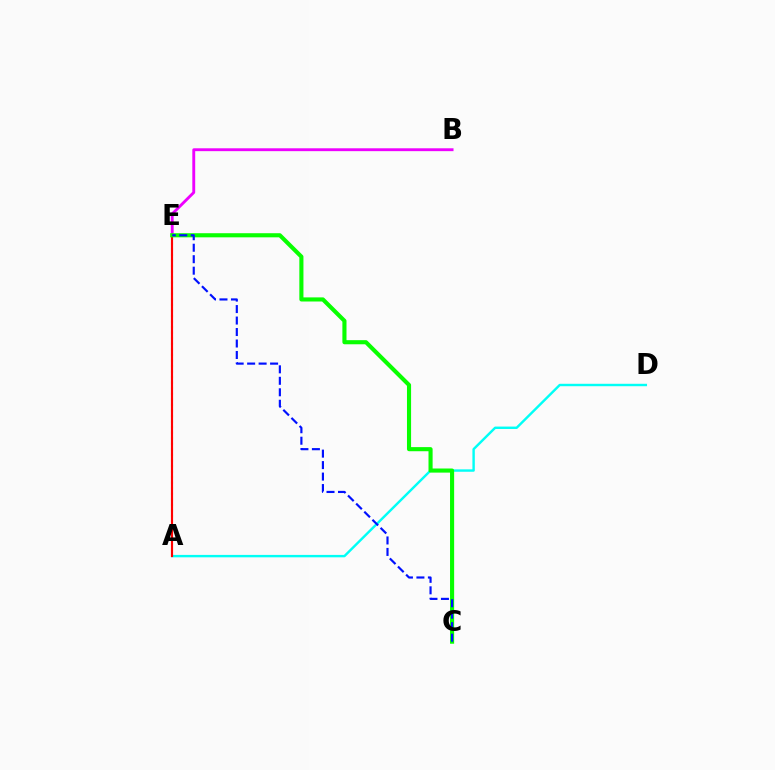{('A', 'E'): [{'color': '#fcf500', 'line_style': 'dotted', 'thickness': 1.51}, {'color': '#ff0000', 'line_style': 'solid', 'thickness': 1.54}], ('B', 'E'): [{'color': '#ee00ff', 'line_style': 'solid', 'thickness': 2.06}], ('A', 'D'): [{'color': '#00fff6', 'line_style': 'solid', 'thickness': 1.74}], ('C', 'E'): [{'color': '#08ff00', 'line_style': 'solid', 'thickness': 2.96}, {'color': '#0010ff', 'line_style': 'dashed', 'thickness': 1.56}]}